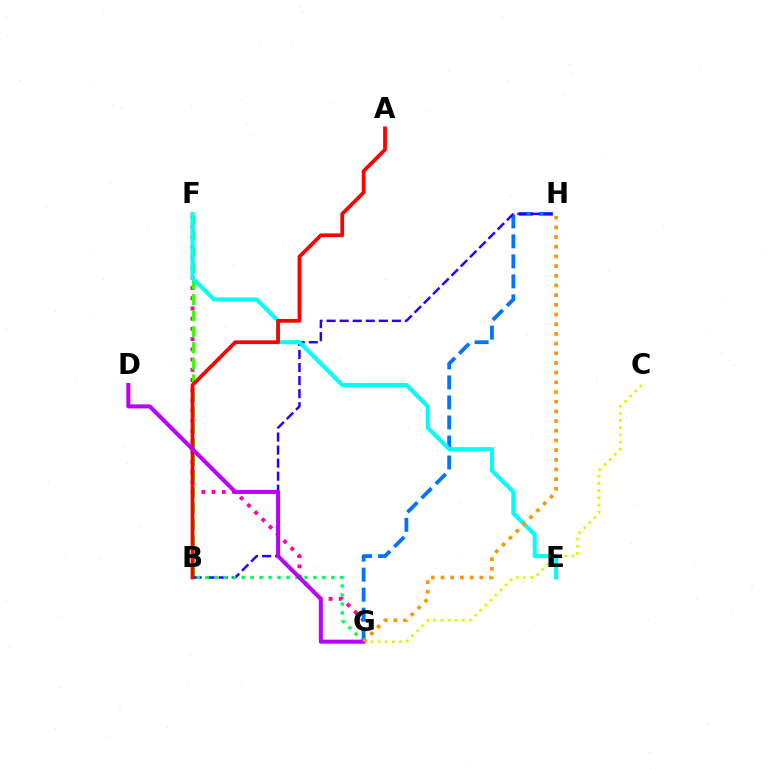{('F', 'G'): [{'color': '#ff00ac', 'line_style': 'dotted', 'thickness': 2.78}], ('G', 'H'): [{'color': '#0074ff', 'line_style': 'dashed', 'thickness': 2.72}, {'color': '#ff9400', 'line_style': 'dotted', 'thickness': 2.63}], ('C', 'G'): [{'color': '#d1ff00', 'line_style': 'dotted', 'thickness': 1.95}], ('B', 'F'): [{'color': '#3dff00', 'line_style': 'dashed', 'thickness': 2.18}], ('B', 'H'): [{'color': '#2500ff', 'line_style': 'dashed', 'thickness': 1.77}], ('E', 'F'): [{'color': '#00fff6', 'line_style': 'solid', 'thickness': 2.94}], ('A', 'B'): [{'color': '#ff0000', 'line_style': 'solid', 'thickness': 2.7}], ('B', 'G'): [{'color': '#00ff5c', 'line_style': 'dotted', 'thickness': 2.44}], ('D', 'G'): [{'color': '#b900ff', 'line_style': 'solid', 'thickness': 2.9}]}